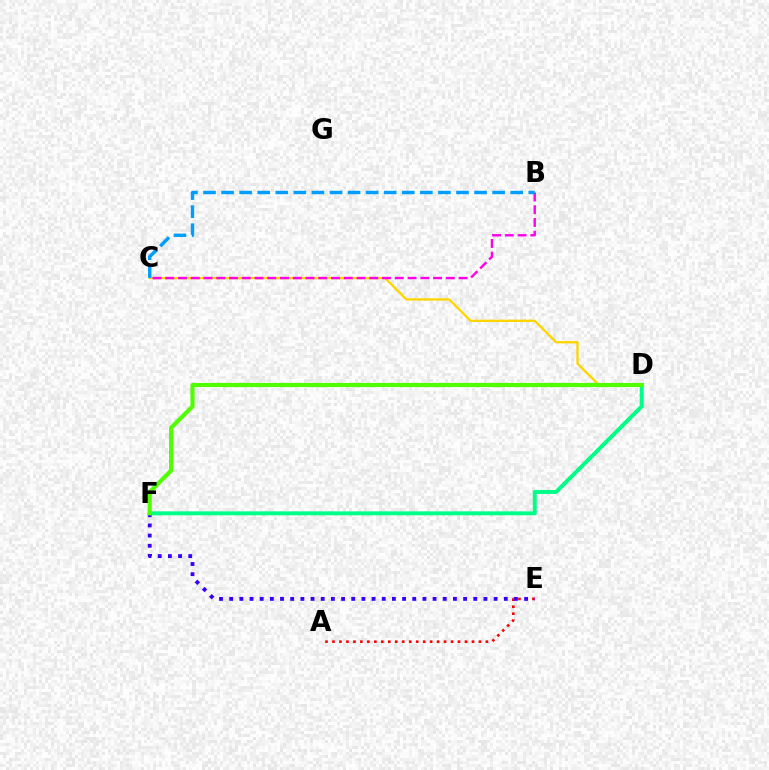{('C', 'D'): [{'color': '#ffd500', 'line_style': 'solid', 'thickness': 1.67}], ('B', 'C'): [{'color': '#ff00ed', 'line_style': 'dashed', 'thickness': 1.73}, {'color': '#009eff', 'line_style': 'dashed', 'thickness': 2.45}], ('A', 'E'): [{'color': '#ff0000', 'line_style': 'dotted', 'thickness': 1.9}], ('D', 'F'): [{'color': '#00ff86', 'line_style': 'solid', 'thickness': 2.85}, {'color': '#4fff00', 'line_style': 'solid', 'thickness': 2.97}], ('E', 'F'): [{'color': '#3700ff', 'line_style': 'dotted', 'thickness': 2.76}]}